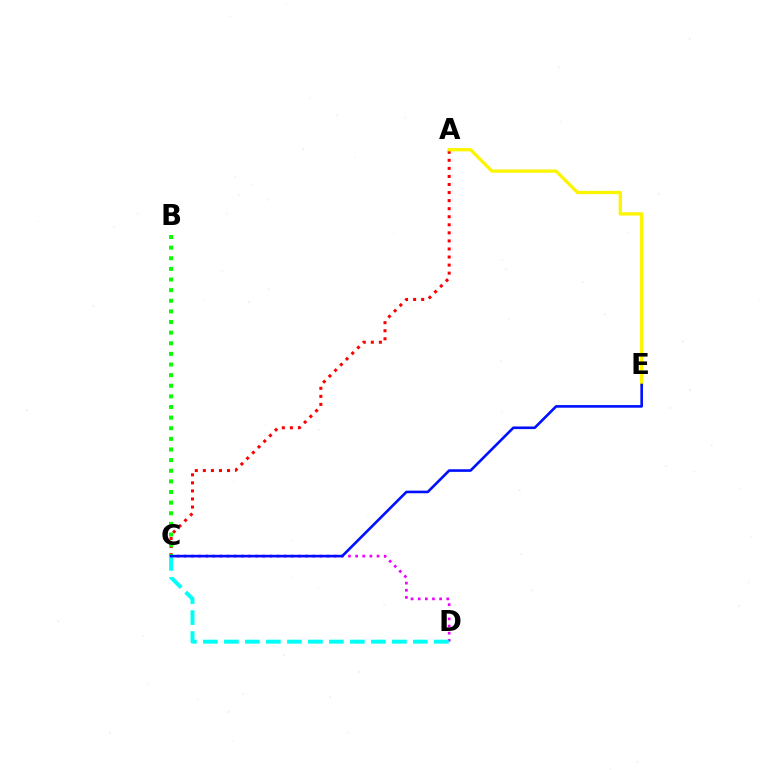{('A', 'C'): [{'color': '#ff0000', 'line_style': 'dotted', 'thickness': 2.19}], ('C', 'D'): [{'color': '#ee00ff', 'line_style': 'dotted', 'thickness': 1.94}, {'color': '#00fff6', 'line_style': 'dashed', 'thickness': 2.85}], ('B', 'C'): [{'color': '#08ff00', 'line_style': 'dotted', 'thickness': 2.89}], ('A', 'E'): [{'color': '#fcf500', 'line_style': 'solid', 'thickness': 2.37}], ('C', 'E'): [{'color': '#0010ff', 'line_style': 'solid', 'thickness': 1.89}]}